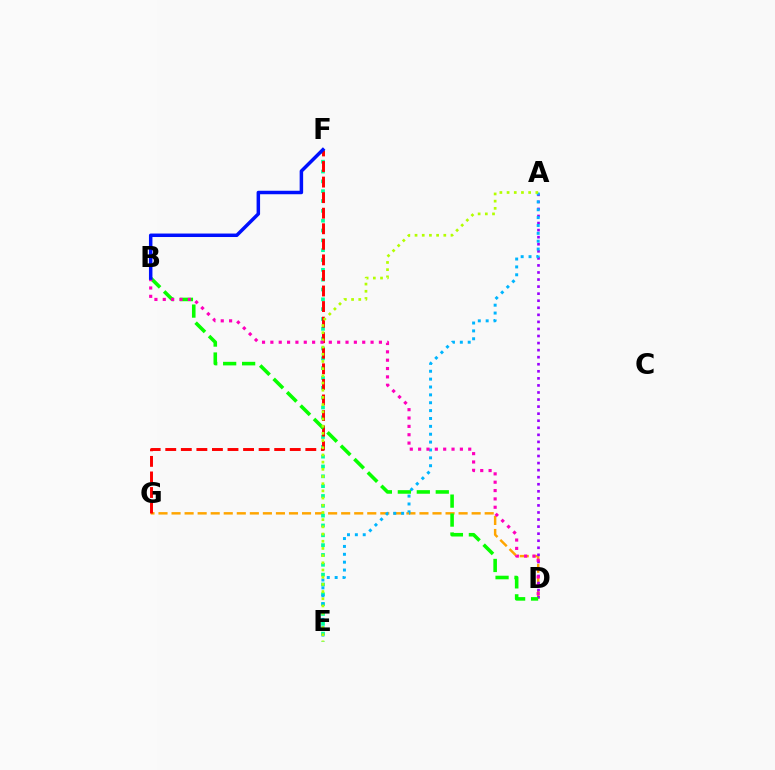{('D', 'G'): [{'color': '#ffa500', 'line_style': 'dashed', 'thickness': 1.77}], ('E', 'F'): [{'color': '#00ff9d', 'line_style': 'dotted', 'thickness': 2.67}], ('F', 'G'): [{'color': '#ff0000', 'line_style': 'dashed', 'thickness': 2.11}], ('A', 'D'): [{'color': '#9b00ff', 'line_style': 'dotted', 'thickness': 1.92}], ('A', 'E'): [{'color': '#00b5ff', 'line_style': 'dotted', 'thickness': 2.14}, {'color': '#b3ff00', 'line_style': 'dotted', 'thickness': 1.95}], ('B', 'D'): [{'color': '#08ff00', 'line_style': 'dashed', 'thickness': 2.58}, {'color': '#ff00bd', 'line_style': 'dotted', 'thickness': 2.27}], ('B', 'F'): [{'color': '#0010ff', 'line_style': 'solid', 'thickness': 2.51}]}